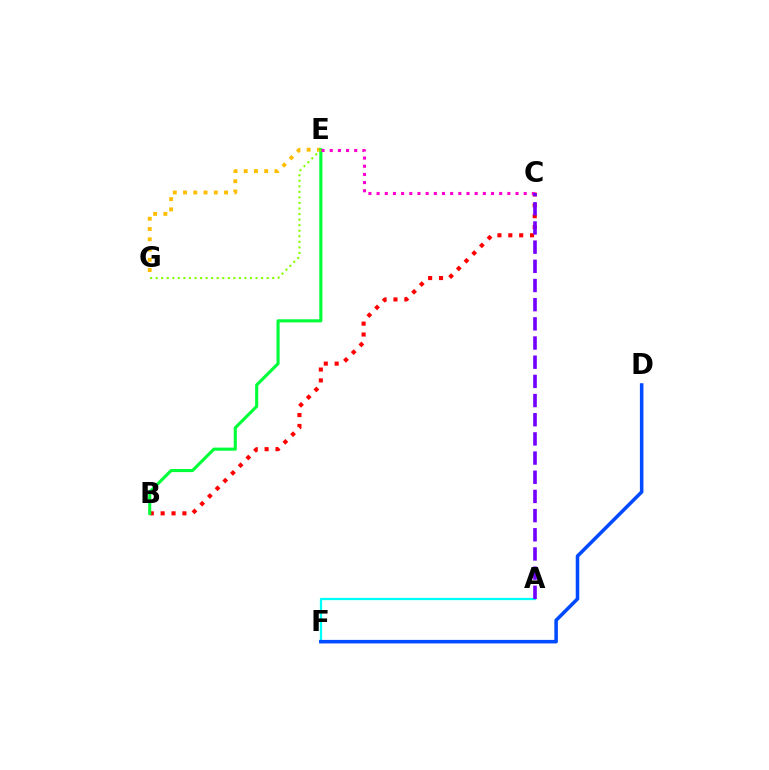{('E', 'G'): [{'color': '#ffbd00', 'line_style': 'dotted', 'thickness': 2.79}, {'color': '#84ff00', 'line_style': 'dotted', 'thickness': 1.51}], ('A', 'F'): [{'color': '#00fff6', 'line_style': 'solid', 'thickness': 1.65}], ('B', 'C'): [{'color': '#ff0000', 'line_style': 'dotted', 'thickness': 2.96}], ('B', 'E'): [{'color': '#00ff39', 'line_style': 'solid', 'thickness': 2.24}], ('C', 'E'): [{'color': '#ff00cf', 'line_style': 'dotted', 'thickness': 2.22}], ('A', 'C'): [{'color': '#7200ff', 'line_style': 'dashed', 'thickness': 2.61}], ('D', 'F'): [{'color': '#004bff', 'line_style': 'solid', 'thickness': 2.55}]}